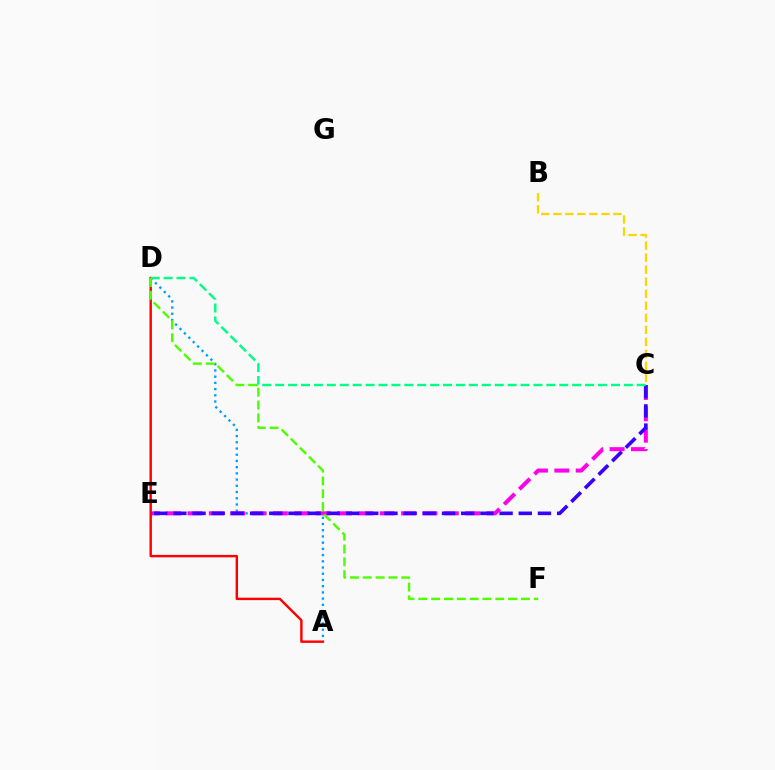{('A', 'D'): [{'color': '#009eff', 'line_style': 'dotted', 'thickness': 1.69}, {'color': '#ff0000', 'line_style': 'solid', 'thickness': 1.74}], ('C', 'E'): [{'color': '#ff00ed', 'line_style': 'dashed', 'thickness': 2.9}, {'color': '#3700ff', 'line_style': 'dashed', 'thickness': 2.61}], ('B', 'C'): [{'color': '#ffd500', 'line_style': 'dashed', 'thickness': 1.63}], ('C', 'D'): [{'color': '#00ff86', 'line_style': 'dashed', 'thickness': 1.75}], ('D', 'F'): [{'color': '#4fff00', 'line_style': 'dashed', 'thickness': 1.74}]}